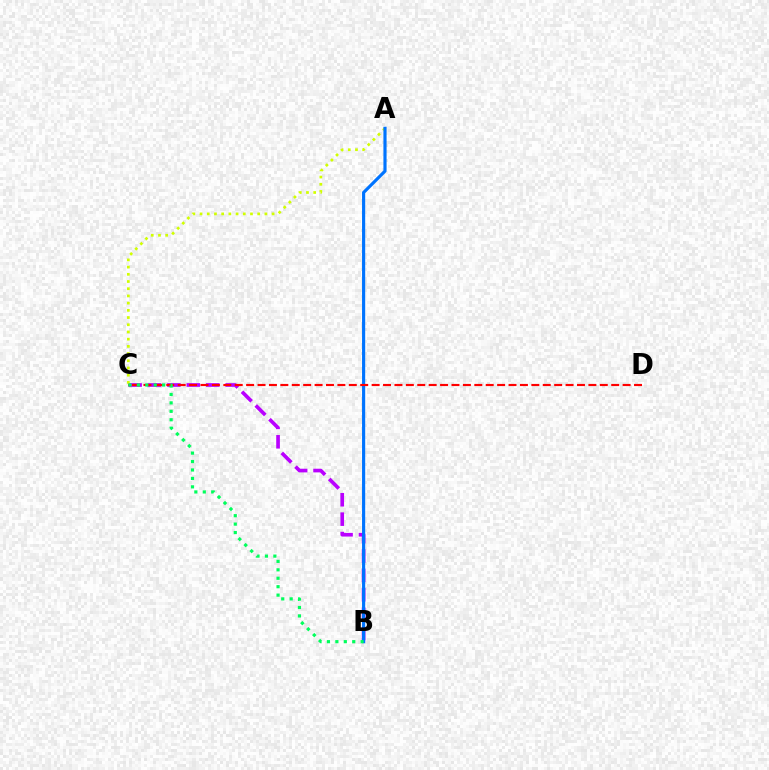{('B', 'C'): [{'color': '#b900ff', 'line_style': 'dashed', 'thickness': 2.64}, {'color': '#00ff5c', 'line_style': 'dotted', 'thickness': 2.29}], ('A', 'C'): [{'color': '#d1ff00', 'line_style': 'dotted', 'thickness': 1.96}], ('A', 'B'): [{'color': '#0074ff', 'line_style': 'solid', 'thickness': 2.27}], ('C', 'D'): [{'color': '#ff0000', 'line_style': 'dashed', 'thickness': 1.55}]}